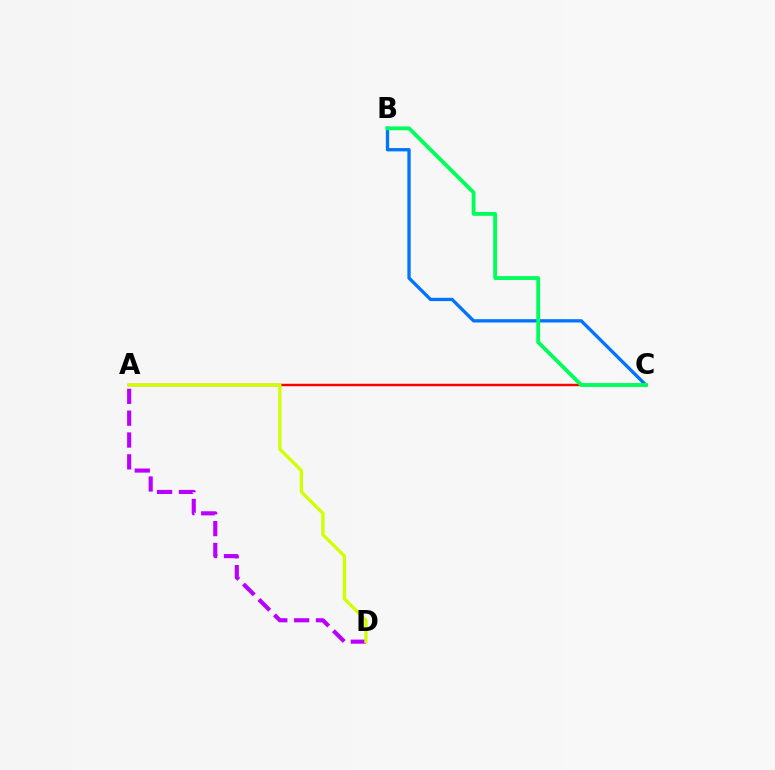{('B', 'C'): [{'color': '#0074ff', 'line_style': 'solid', 'thickness': 2.38}, {'color': '#00ff5c', 'line_style': 'solid', 'thickness': 2.77}], ('A', 'D'): [{'color': '#b900ff', 'line_style': 'dashed', 'thickness': 2.97}, {'color': '#d1ff00', 'line_style': 'solid', 'thickness': 2.36}], ('A', 'C'): [{'color': '#ff0000', 'line_style': 'solid', 'thickness': 1.76}]}